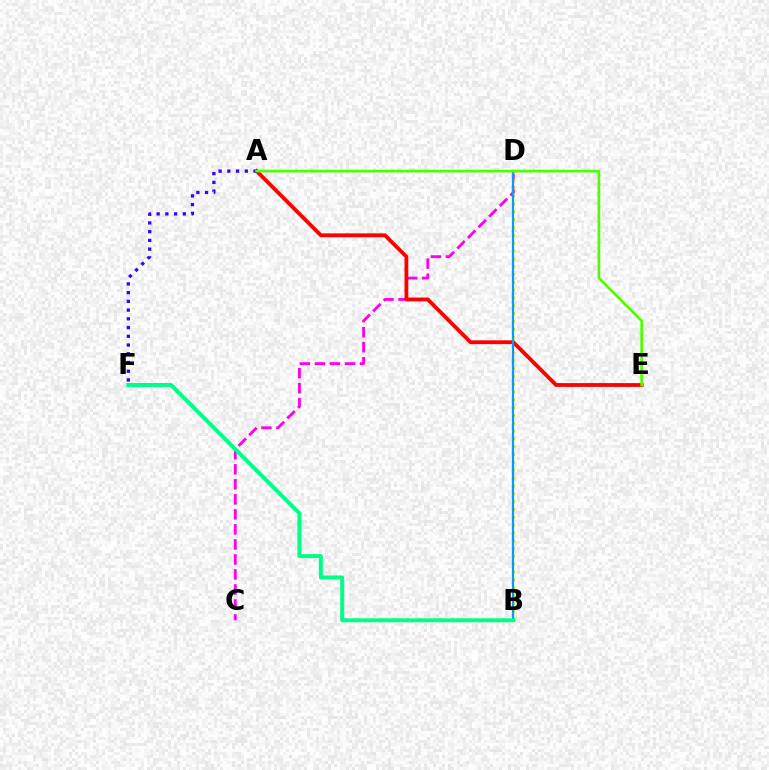{('C', 'D'): [{'color': '#ff00ed', 'line_style': 'dashed', 'thickness': 2.04}], ('B', 'D'): [{'color': '#ffd500', 'line_style': 'dotted', 'thickness': 2.13}, {'color': '#009eff', 'line_style': 'solid', 'thickness': 1.62}], ('A', 'E'): [{'color': '#ff0000', 'line_style': 'solid', 'thickness': 2.74}, {'color': '#4fff00', 'line_style': 'solid', 'thickness': 1.95}], ('A', 'F'): [{'color': '#3700ff', 'line_style': 'dotted', 'thickness': 2.37}], ('B', 'F'): [{'color': '#00ff86', 'line_style': 'solid', 'thickness': 2.87}]}